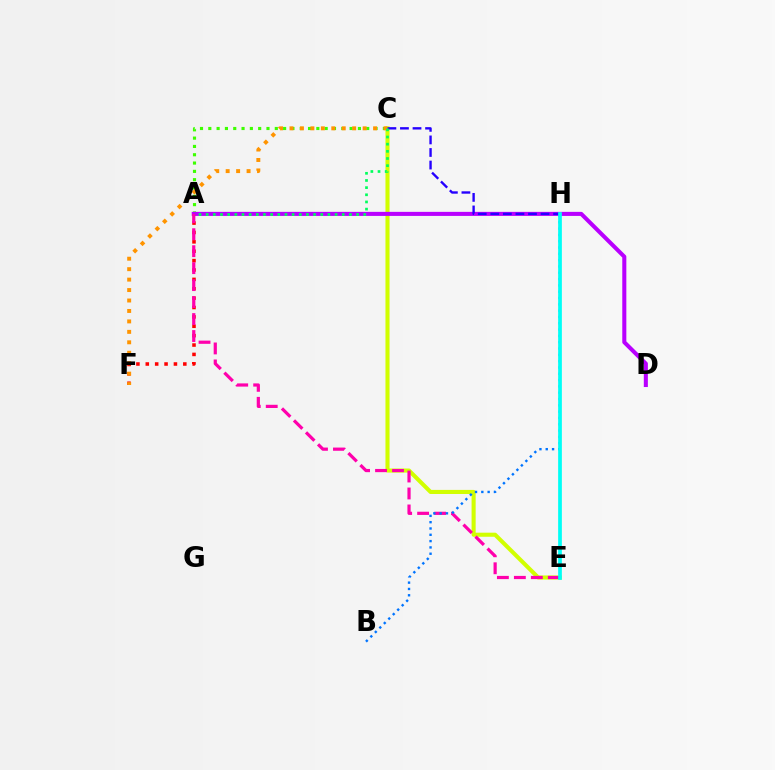{('C', 'E'): [{'color': '#d1ff00', 'line_style': 'solid', 'thickness': 2.94}], ('A', 'F'): [{'color': '#ff0000', 'line_style': 'dotted', 'thickness': 2.55}], ('A', 'C'): [{'color': '#3dff00', 'line_style': 'dotted', 'thickness': 2.26}, {'color': '#00ff5c', 'line_style': 'dotted', 'thickness': 1.95}], ('A', 'D'): [{'color': '#b900ff', 'line_style': 'solid', 'thickness': 2.92}], ('C', 'F'): [{'color': '#ff9400', 'line_style': 'dotted', 'thickness': 2.84}], ('A', 'E'): [{'color': '#ff00ac', 'line_style': 'dashed', 'thickness': 2.31}], ('C', 'H'): [{'color': '#2500ff', 'line_style': 'dashed', 'thickness': 1.71}], ('B', 'H'): [{'color': '#0074ff', 'line_style': 'dotted', 'thickness': 1.71}], ('E', 'H'): [{'color': '#00fff6', 'line_style': 'solid', 'thickness': 2.68}]}